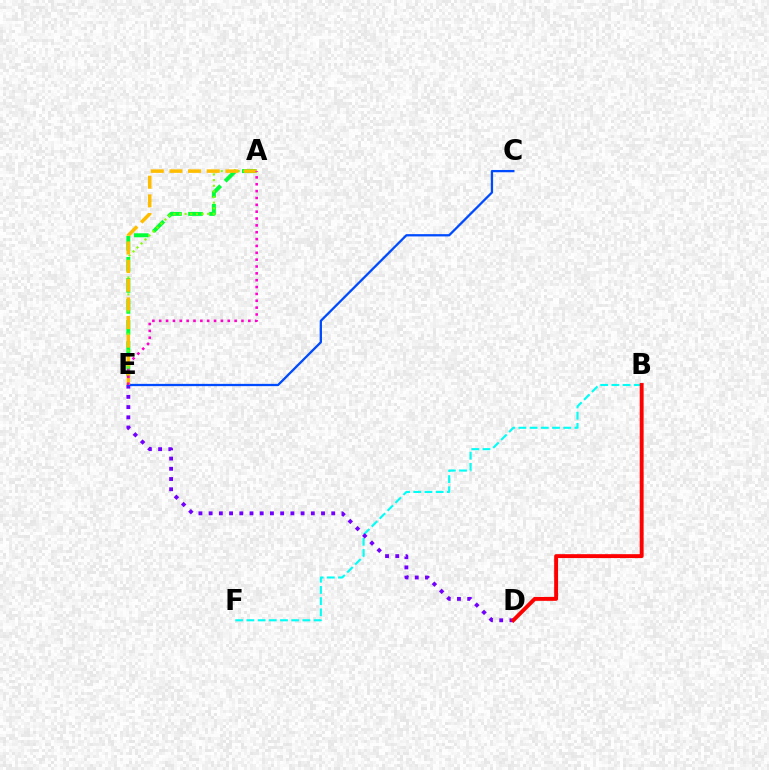{('B', 'F'): [{'color': '#00fff6', 'line_style': 'dashed', 'thickness': 1.52}], ('A', 'E'): [{'color': '#00ff39', 'line_style': 'dashed', 'thickness': 2.86}, {'color': '#84ff00', 'line_style': 'dotted', 'thickness': 1.53}, {'color': '#ffbd00', 'line_style': 'dashed', 'thickness': 2.53}, {'color': '#ff00cf', 'line_style': 'dotted', 'thickness': 1.86}], ('D', 'E'): [{'color': '#7200ff', 'line_style': 'dotted', 'thickness': 2.78}], ('C', 'E'): [{'color': '#004bff', 'line_style': 'solid', 'thickness': 1.65}], ('B', 'D'): [{'color': '#ff0000', 'line_style': 'solid', 'thickness': 2.81}]}